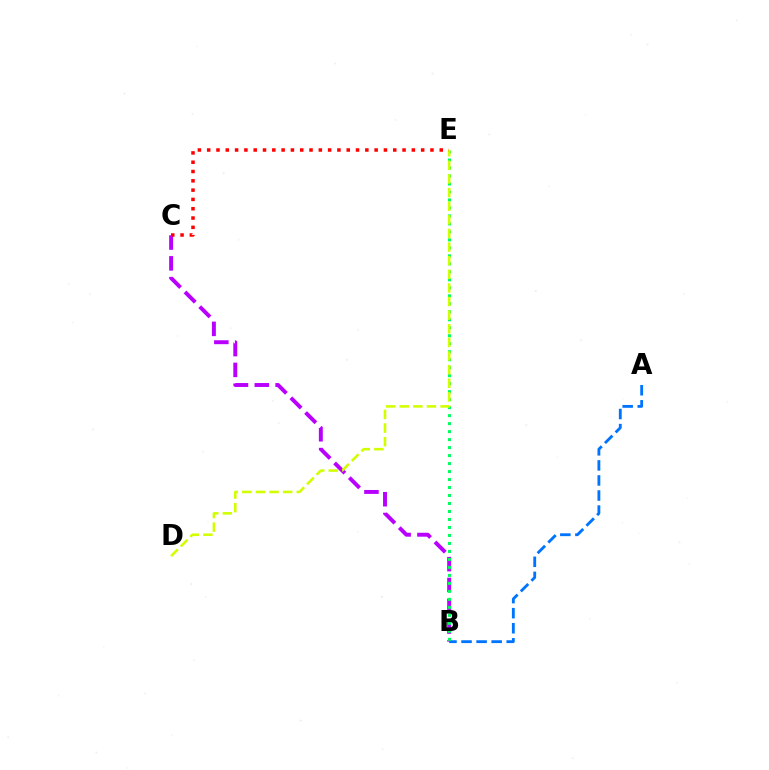{('B', 'C'): [{'color': '#b900ff', 'line_style': 'dashed', 'thickness': 2.83}], ('A', 'B'): [{'color': '#0074ff', 'line_style': 'dashed', 'thickness': 2.05}], ('B', 'E'): [{'color': '#00ff5c', 'line_style': 'dotted', 'thickness': 2.17}], ('D', 'E'): [{'color': '#d1ff00', 'line_style': 'dashed', 'thickness': 1.85}], ('C', 'E'): [{'color': '#ff0000', 'line_style': 'dotted', 'thickness': 2.53}]}